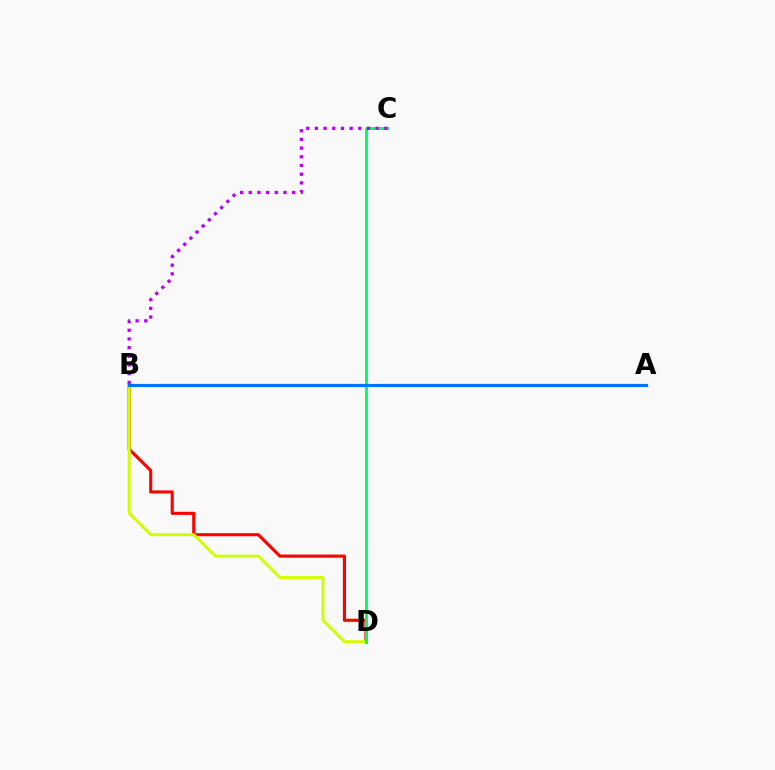{('B', 'D'): [{'color': '#ff0000', 'line_style': 'solid', 'thickness': 2.23}, {'color': '#d1ff00', 'line_style': 'solid', 'thickness': 2.1}], ('C', 'D'): [{'color': '#00ff5c', 'line_style': 'solid', 'thickness': 2.09}], ('B', 'C'): [{'color': '#b900ff', 'line_style': 'dotted', 'thickness': 2.36}], ('A', 'B'): [{'color': '#0074ff', 'line_style': 'solid', 'thickness': 2.3}]}